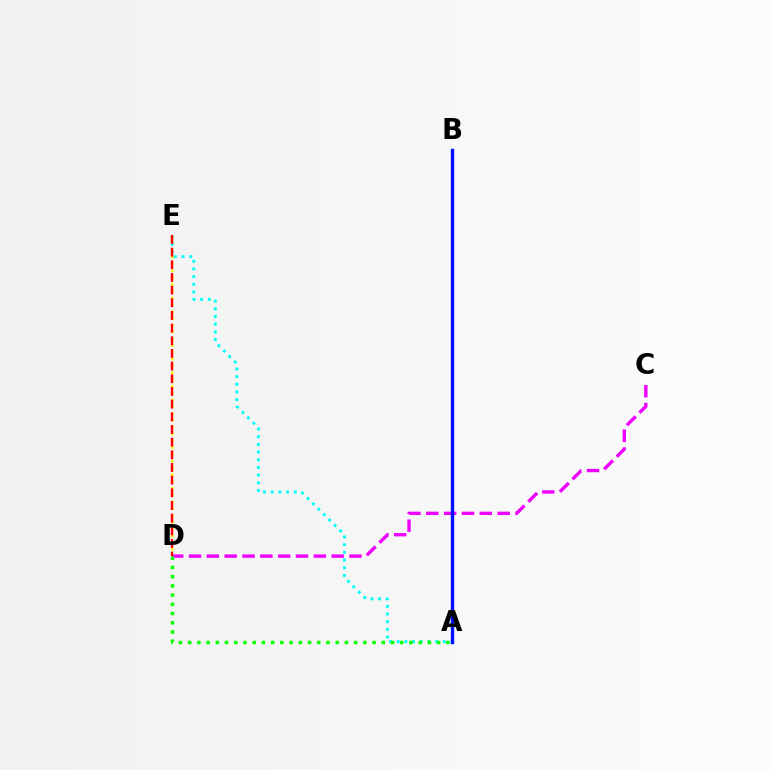{('D', 'E'): [{'color': '#fcf500', 'line_style': 'dotted', 'thickness': 1.85}, {'color': '#ff0000', 'line_style': 'dashed', 'thickness': 1.72}], ('A', 'E'): [{'color': '#00fff6', 'line_style': 'dotted', 'thickness': 2.09}], ('C', 'D'): [{'color': '#ee00ff', 'line_style': 'dashed', 'thickness': 2.42}], ('A', 'D'): [{'color': '#08ff00', 'line_style': 'dotted', 'thickness': 2.51}], ('A', 'B'): [{'color': '#0010ff', 'line_style': 'solid', 'thickness': 2.43}]}